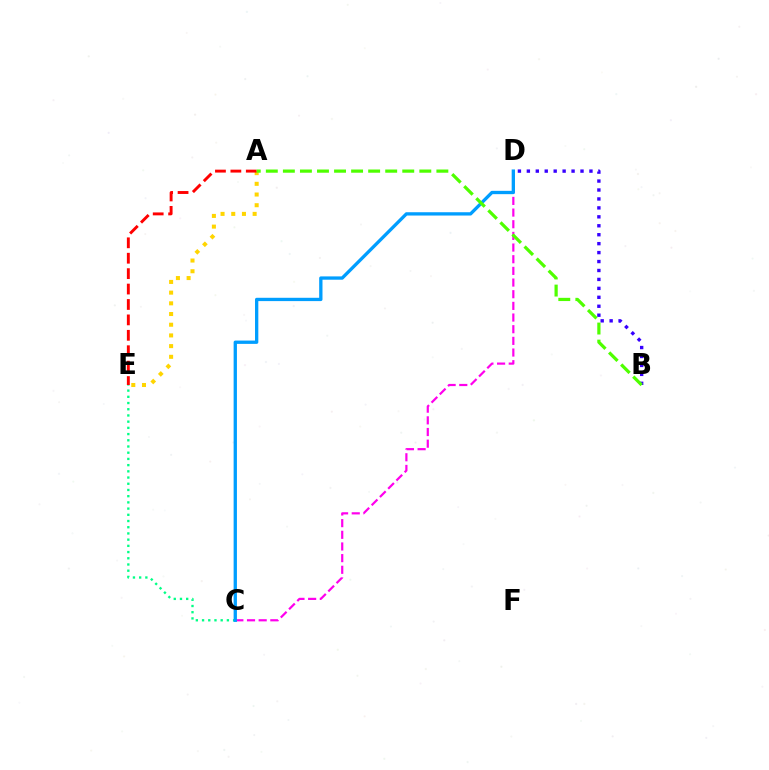{('C', 'D'): [{'color': '#ff00ed', 'line_style': 'dashed', 'thickness': 1.58}, {'color': '#009eff', 'line_style': 'solid', 'thickness': 2.38}], ('C', 'E'): [{'color': '#00ff86', 'line_style': 'dotted', 'thickness': 1.69}], ('B', 'D'): [{'color': '#3700ff', 'line_style': 'dotted', 'thickness': 2.43}], ('A', 'E'): [{'color': '#ffd500', 'line_style': 'dotted', 'thickness': 2.91}, {'color': '#ff0000', 'line_style': 'dashed', 'thickness': 2.09}], ('A', 'B'): [{'color': '#4fff00', 'line_style': 'dashed', 'thickness': 2.32}]}